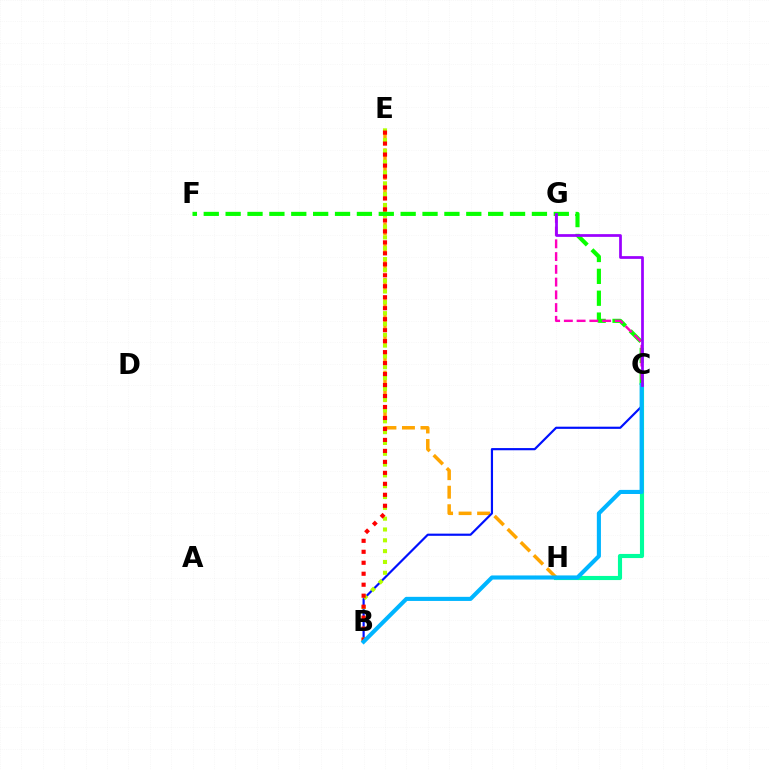{('E', 'H'): [{'color': '#ffa500', 'line_style': 'dashed', 'thickness': 2.52}], ('B', 'C'): [{'color': '#0010ff', 'line_style': 'solid', 'thickness': 1.57}, {'color': '#00b5ff', 'line_style': 'solid', 'thickness': 2.95}], ('B', 'E'): [{'color': '#b3ff00', 'line_style': 'dotted', 'thickness': 2.94}, {'color': '#ff0000', 'line_style': 'dotted', 'thickness': 2.98}], ('C', 'F'): [{'color': '#08ff00', 'line_style': 'dashed', 'thickness': 2.97}], ('C', 'H'): [{'color': '#00ff9d', 'line_style': 'solid', 'thickness': 2.97}], ('C', 'G'): [{'color': '#ff00bd', 'line_style': 'dashed', 'thickness': 1.73}, {'color': '#9b00ff', 'line_style': 'solid', 'thickness': 1.97}]}